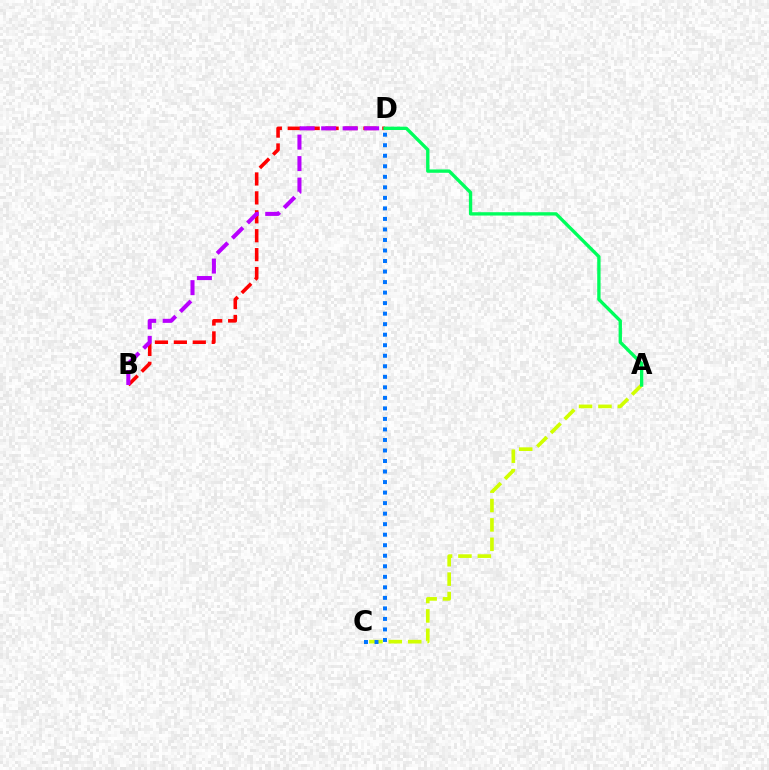{('B', 'D'): [{'color': '#ff0000', 'line_style': 'dashed', 'thickness': 2.57}, {'color': '#b900ff', 'line_style': 'dashed', 'thickness': 2.92}], ('A', 'C'): [{'color': '#d1ff00', 'line_style': 'dashed', 'thickness': 2.63}], ('C', 'D'): [{'color': '#0074ff', 'line_style': 'dotted', 'thickness': 2.86}], ('A', 'D'): [{'color': '#00ff5c', 'line_style': 'solid', 'thickness': 2.41}]}